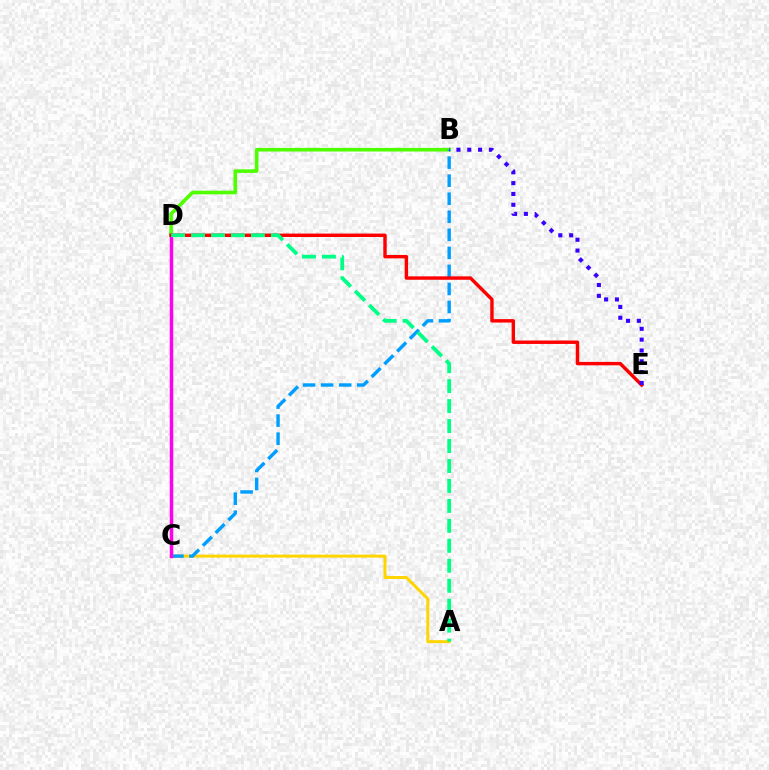{('B', 'D'): [{'color': '#4fff00', 'line_style': 'solid', 'thickness': 2.6}], ('A', 'C'): [{'color': '#ffd500', 'line_style': 'solid', 'thickness': 2.14}], ('B', 'C'): [{'color': '#009eff', 'line_style': 'dashed', 'thickness': 2.45}], ('C', 'D'): [{'color': '#ff00ed', 'line_style': 'solid', 'thickness': 2.51}], ('D', 'E'): [{'color': '#ff0000', 'line_style': 'solid', 'thickness': 2.47}], ('B', 'E'): [{'color': '#3700ff', 'line_style': 'dotted', 'thickness': 2.94}], ('A', 'D'): [{'color': '#00ff86', 'line_style': 'dashed', 'thickness': 2.71}]}